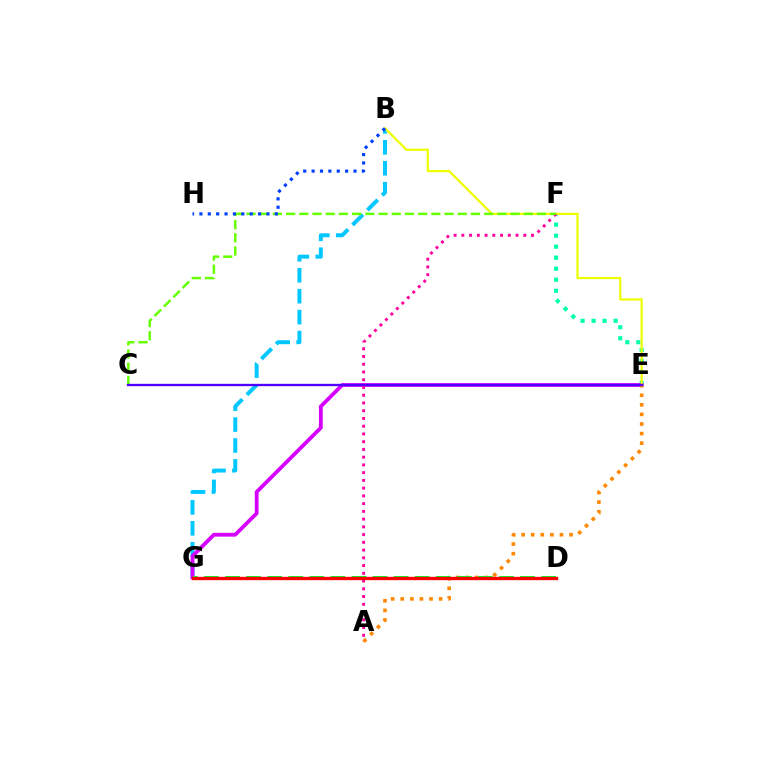{('B', 'G'): [{'color': '#00c7ff', 'line_style': 'dashed', 'thickness': 2.84}], ('E', 'F'): [{'color': '#00ffaf', 'line_style': 'dotted', 'thickness': 2.99}], ('E', 'G'): [{'color': '#d600ff', 'line_style': 'solid', 'thickness': 2.74}], ('B', 'E'): [{'color': '#eeff00', 'line_style': 'solid', 'thickness': 1.61}], ('A', 'E'): [{'color': '#ff8800', 'line_style': 'dotted', 'thickness': 2.6}], ('A', 'F'): [{'color': '#ff00a0', 'line_style': 'dotted', 'thickness': 2.1}], ('D', 'G'): [{'color': '#00ff27', 'line_style': 'dashed', 'thickness': 2.86}, {'color': '#ff0000', 'line_style': 'solid', 'thickness': 2.4}], ('C', 'F'): [{'color': '#66ff00', 'line_style': 'dashed', 'thickness': 1.79}], ('C', 'E'): [{'color': '#4f00ff', 'line_style': 'solid', 'thickness': 1.68}], ('B', 'H'): [{'color': '#003fff', 'line_style': 'dotted', 'thickness': 2.28}]}